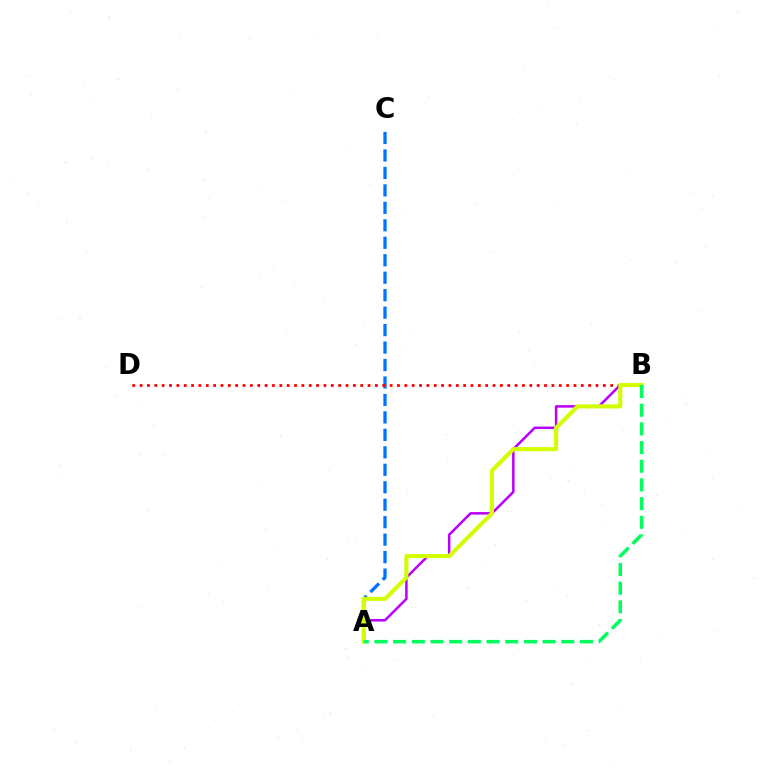{('A', 'C'): [{'color': '#0074ff', 'line_style': 'dashed', 'thickness': 2.37}], ('B', 'D'): [{'color': '#ff0000', 'line_style': 'dotted', 'thickness': 2.0}], ('A', 'B'): [{'color': '#b900ff', 'line_style': 'solid', 'thickness': 1.81}, {'color': '#d1ff00', 'line_style': 'solid', 'thickness': 2.94}, {'color': '#00ff5c', 'line_style': 'dashed', 'thickness': 2.54}]}